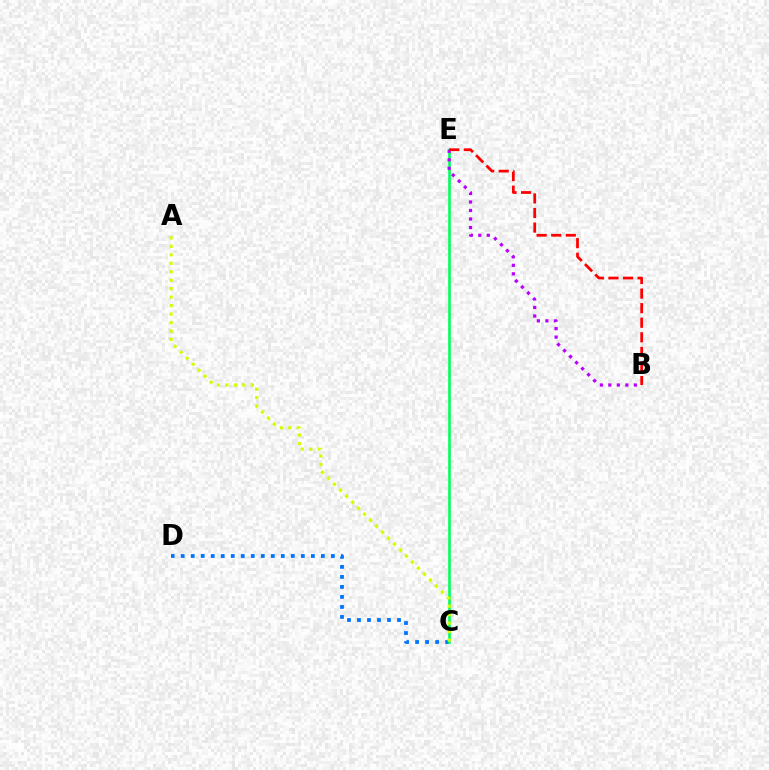{('C', 'D'): [{'color': '#0074ff', 'line_style': 'dotted', 'thickness': 2.72}], ('C', 'E'): [{'color': '#00ff5c', 'line_style': 'solid', 'thickness': 1.89}], ('B', 'E'): [{'color': '#b900ff', 'line_style': 'dotted', 'thickness': 2.31}, {'color': '#ff0000', 'line_style': 'dashed', 'thickness': 1.98}], ('A', 'C'): [{'color': '#d1ff00', 'line_style': 'dotted', 'thickness': 2.3}]}